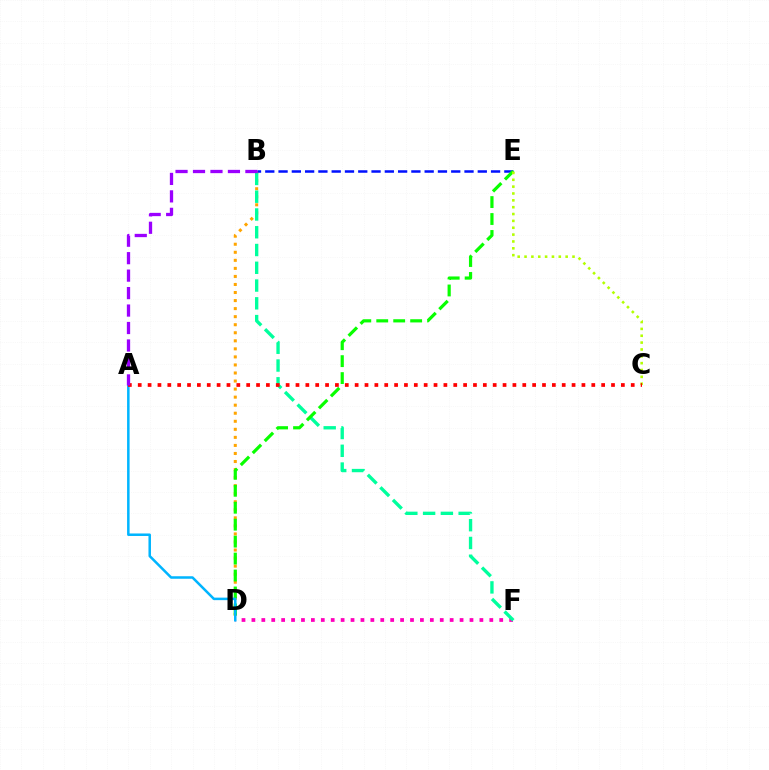{('D', 'F'): [{'color': '#ff00bd', 'line_style': 'dotted', 'thickness': 2.69}], ('B', 'D'): [{'color': '#ffa500', 'line_style': 'dotted', 'thickness': 2.19}], ('B', 'F'): [{'color': '#00ff9d', 'line_style': 'dashed', 'thickness': 2.41}], ('B', 'E'): [{'color': '#0010ff', 'line_style': 'dashed', 'thickness': 1.8}], ('D', 'E'): [{'color': '#08ff00', 'line_style': 'dashed', 'thickness': 2.3}], ('C', 'E'): [{'color': '#b3ff00', 'line_style': 'dotted', 'thickness': 1.86}], ('A', 'D'): [{'color': '#00b5ff', 'line_style': 'solid', 'thickness': 1.81}], ('A', 'C'): [{'color': '#ff0000', 'line_style': 'dotted', 'thickness': 2.68}], ('A', 'B'): [{'color': '#9b00ff', 'line_style': 'dashed', 'thickness': 2.37}]}